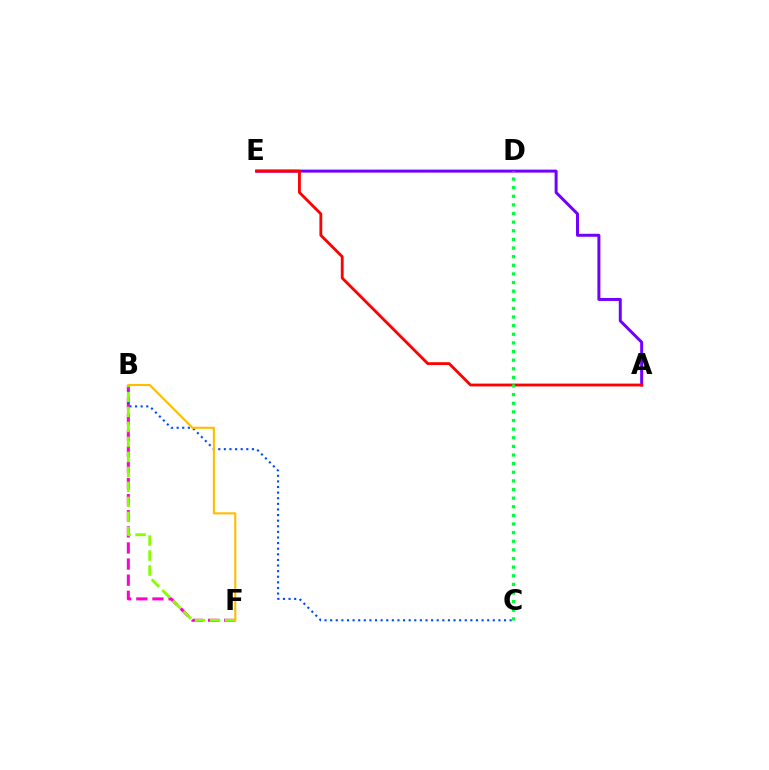{('B', 'F'): [{'color': '#ff00cf', 'line_style': 'dashed', 'thickness': 2.19}, {'color': '#84ff00', 'line_style': 'dashed', 'thickness': 2.04}, {'color': '#ffbd00', 'line_style': 'solid', 'thickness': 1.52}], ('B', 'C'): [{'color': '#004bff', 'line_style': 'dotted', 'thickness': 1.52}], ('D', 'E'): [{'color': '#00fff6', 'line_style': 'dotted', 'thickness': 1.52}], ('A', 'E'): [{'color': '#7200ff', 'line_style': 'solid', 'thickness': 2.15}, {'color': '#ff0000', 'line_style': 'solid', 'thickness': 2.04}], ('C', 'D'): [{'color': '#00ff39', 'line_style': 'dotted', 'thickness': 2.34}]}